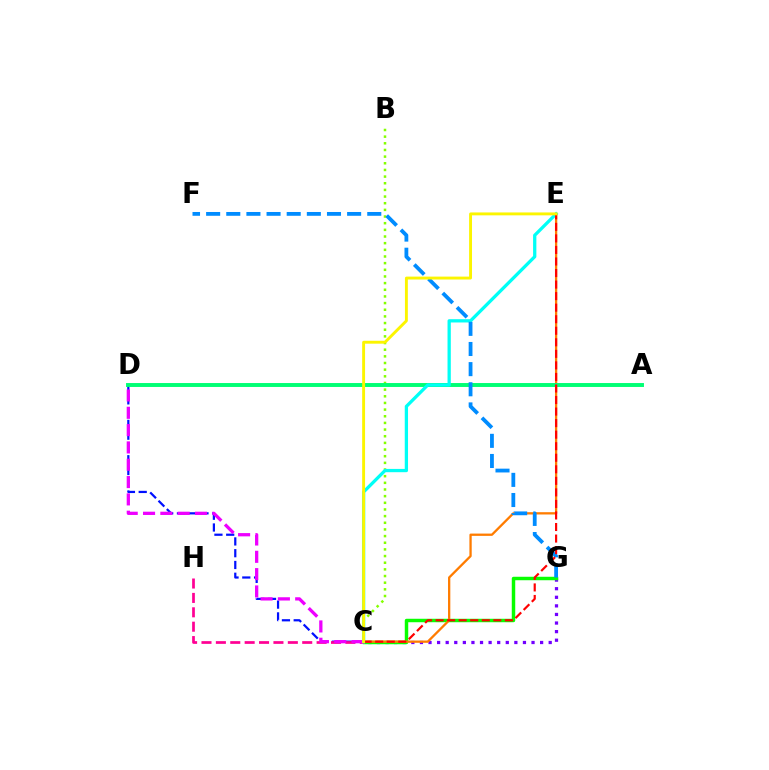{('B', 'C'): [{'color': '#84ff00', 'line_style': 'dotted', 'thickness': 1.81}], ('C', 'G'): [{'color': '#7200ff', 'line_style': 'dotted', 'thickness': 2.33}, {'color': '#08ff00', 'line_style': 'solid', 'thickness': 2.49}], ('C', 'E'): [{'color': '#ff7c00', 'line_style': 'solid', 'thickness': 1.65}, {'color': '#00fff6', 'line_style': 'solid', 'thickness': 2.36}, {'color': '#ff0000', 'line_style': 'dashed', 'thickness': 1.57}, {'color': '#fcf500', 'line_style': 'solid', 'thickness': 2.09}], ('C', 'D'): [{'color': '#0010ff', 'line_style': 'dashed', 'thickness': 1.6}, {'color': '#ee00ff', 'line_style': 'dashed', 'thickness': 2.35}], ('C', 'H'): [{'color': '#ff0094', 'line_style': 'dashed', 'thickness': 1.96}], ('A', 'D'): [{'color': '#00ff74', 'line_style': 'solid', 'thickness': 2.82}], ('F', 'G'): [{'color': '#008cff', 'line_style': 'dashed', 'thickness': 2.74}]}